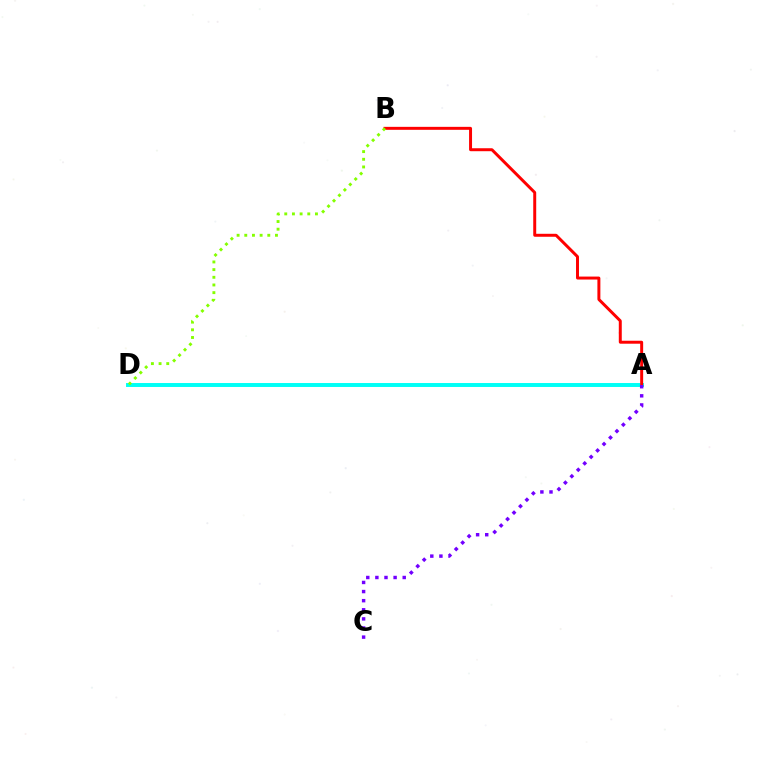{('A', 'D'): [{'color': '#00fff6', 'line_style': 'solid', 'thickness': 2.84}], ('A', 'B'): [{'color': '#ff0000', 'line_style': 'solid', 'thickness': 2.14}], ('A', 'C'): [{'color': '#7200ff', 'line_style': 'dotted', 'thickness': 2.48}], ('B', 'D'): [{'color': '#84ff00', 'line_style': 'dotted', 'thickness': 2.08}]}